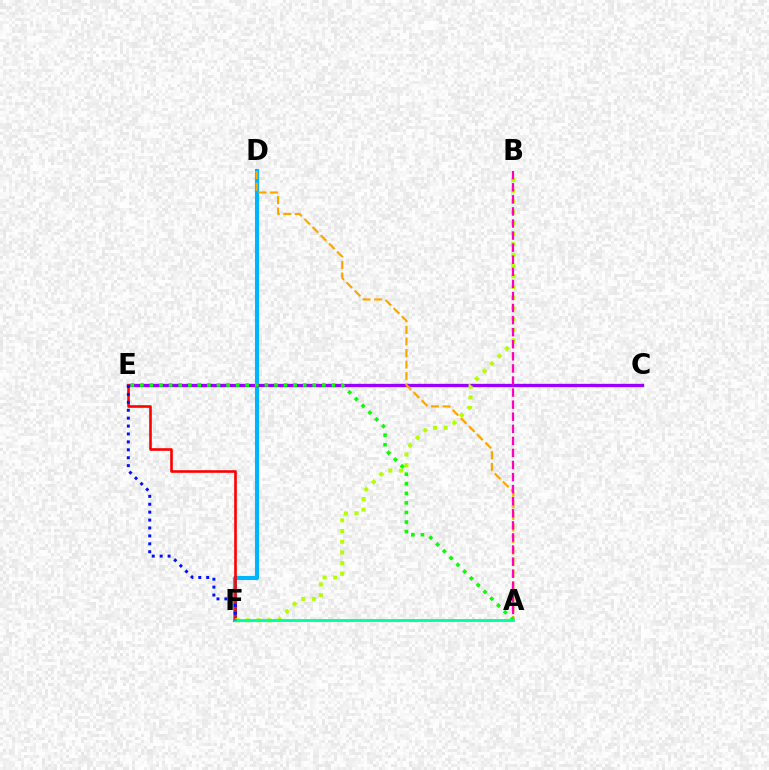{('D', 'F'): [{'color': '#00b5ff', 'line_style': 'solid', 'thickness': 2.94}], ('C', 'E'): [{'color': '#9b00ff', 'line_style': 'solid', 'thickness': 2.4}], ('A', 'D'): [{'color': '#ffa500', 'line_style': 'dashed', 'thickness': 1.57}], ('E', 'F'): [{'color': '#ff0000', 'line_style': 'solid', 'thickness': 1.88}, {'color': '#0010ff', 'line_style': 'dotted', 'thickness': 2.15}], ('B', 'F'): [{'color': '#b3ff00', 'line_style': 'dotted', 'thickness': 2.9}], ('A', 'B'): [{'color': '#ff00bd', 'line_style': 'dashed', 'thickness': 1.64}], ('A', 'E'): [{'color': '#08ff00', 'line_style': 'dotted', 'thickness': 2.6}], ('A', 'F'): [{'color': '#00ff9d', 'line_style': 'solid', 'thickness': 2.07}]}